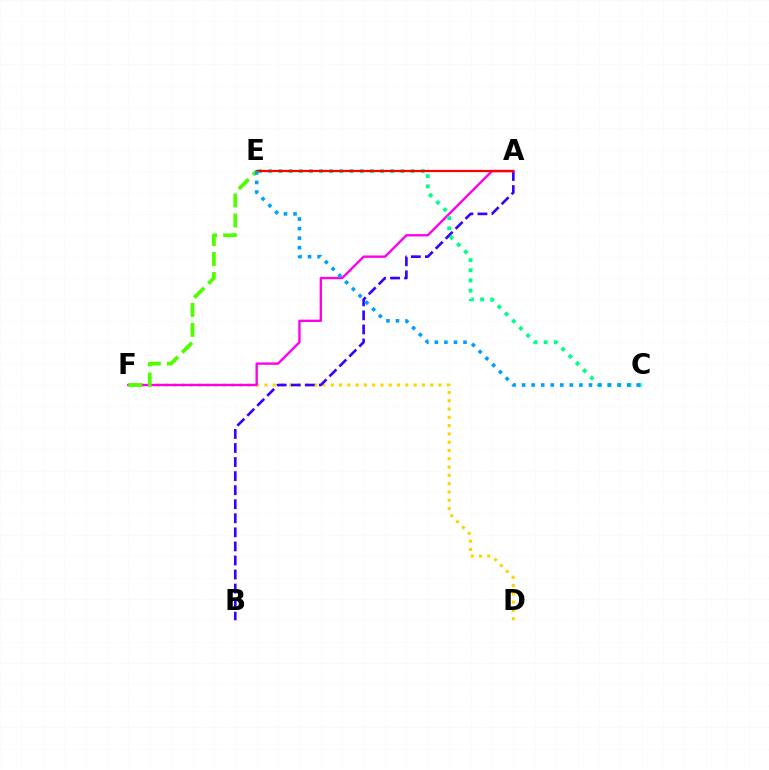{('D', 'F'): [{'color': '#ffd500', 'line_style': 'dotted', 'thickness': 2.25}], ('A', 'B'): [{'color': '#3700ff', 'line_style': 'dashed', 'thickness': 1.91}], ('A', 'F'): [{'color': '#ff00ed', 'line_style': 'solid', 'thickness': 1.71}], ('E', 'F'): [{'color': '#4fff00', 'line_style': 'dashed', 'thickness': 2.71}], ('C', 'E'): [{'color': '#00ff86', 'line_style': 'dotted', 'thickness': 2.76}, {'color': '#009eff', 'line_style': 'dotted', 'thickness': 2.59}], ('A', 'E'): [{'color': '#ff0000', 'line_style': 'solid', 'thickness': 1.62}]}